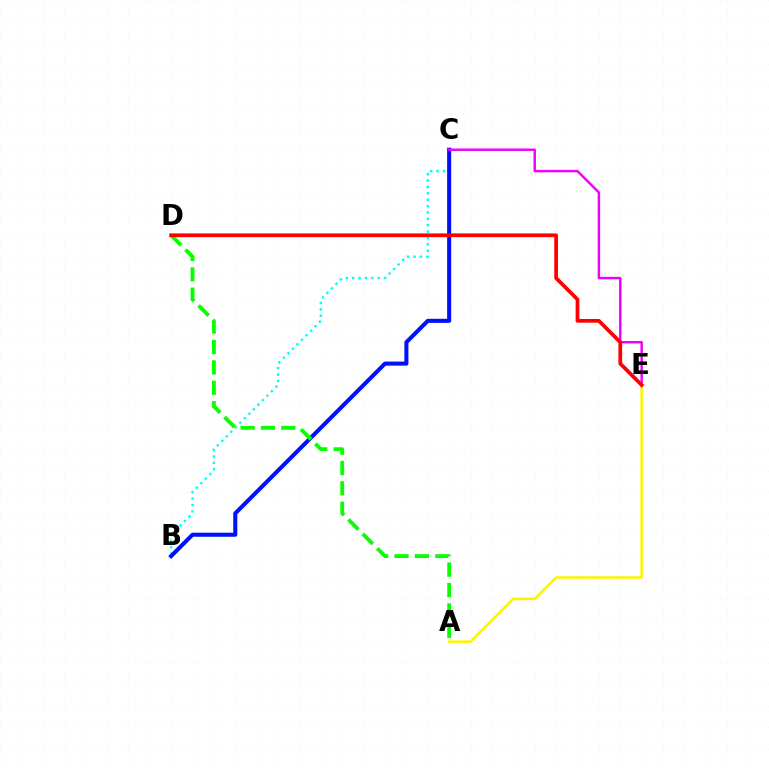{('B', 'C'): [{'color': '#00fff6', 'line_style': 'dotted', 'thickness': 1.73}, {'color': '#0010ff', 'line_style': 'solid', 'thickness': 2.92}], ('C', 'E'): [{'color': '#ee00ff', 'line_style': 'solid', 'thickness': 1.75}], ('A', 'E'): [{'color': '#fcf500', 'line_style': 'solid', 'thickness': 1.8}], ('A', 'D'): [{'color': '#08ff00', 'line_style': 'dashed', 'thickness': 2.77}], ('D', 'E'): [{'color': '#ff0000', 'line_style': 'solid', 'thickness': 2.69}]}